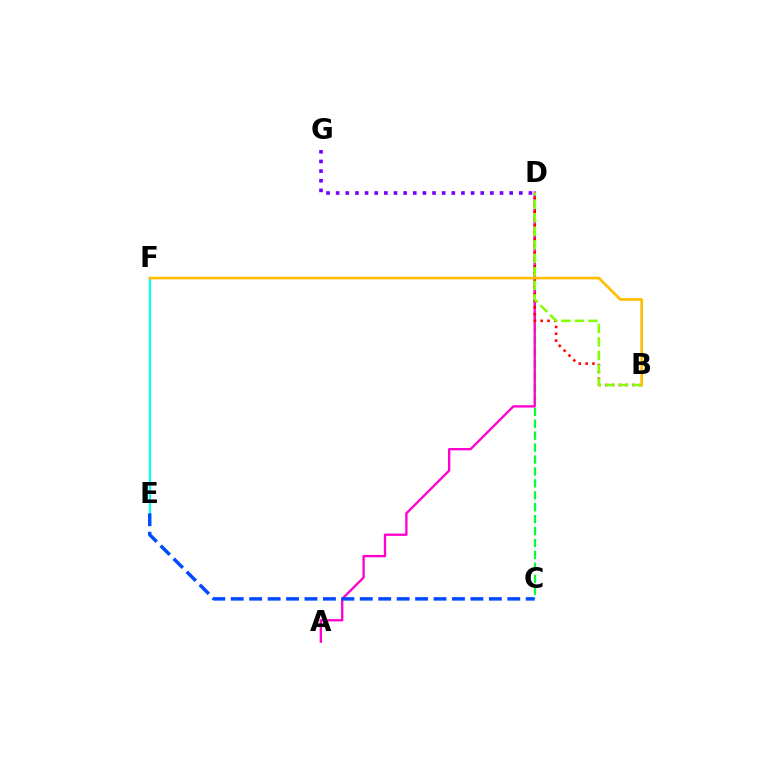{('C', 'D'): [{'color': '#00ff39', 'line_style': 'dashed', 'thickness': 1.62}], ('A', 'D'): [{'color': '#ff00cf', 'line_style': 'solid', 'thickness': 1.68}], ('D', 'G'): [{'color': '#7200ff', 'line_style': 'dotted', 'thickness': 2.62}], ('B', 'D'): [{'color': '#ff0000', 'line_style': 'dotted', 'thickness': 1.86}, {'color': '#84ff00', 'line_style': 'dashed', 'thickness': 1.84}], ('E', 'F'): [{'color': '#00fff6', 'line_style': 'solid', 'thickness': 1.56}], ('C', 'E'): [{'color': '#004bff', 'line_style': 'dashed', 'thickness': 2.5}], ('B', 'F'): [{'color': '#ffbd00', 'line_style': 'solid', 'thickness': 1.91}]}